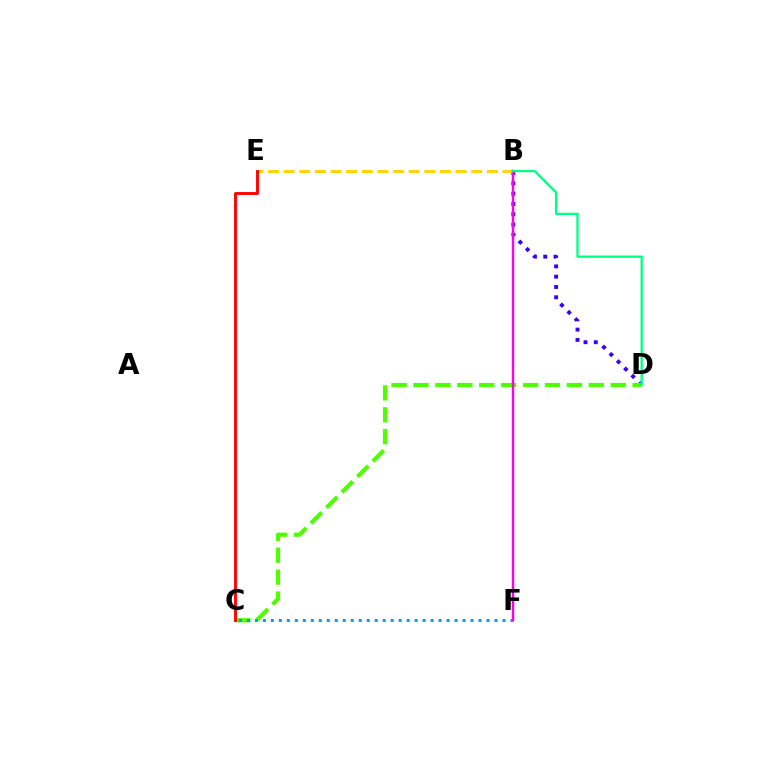{('B', 'D'): [{'color': '#3700ff', 'line_style': 'dotted', 'thickness': 2.8}, {'color': '#00ff86', 'line_style': 'solid', 'thickness': 1.66}], ('C', 'D'): [{'color': '#4fff00', 'line_style': 'dashed', 'thickness': 2.98}], ('C', 'F'): [{'color': '#009eff', 'line_style': 'dotted', 'thickness': 2.17}], ('B', 'E'): [{'color': '#ffd500', 'line_style': 'dashed', 'thickness': 2.12}], ('C', 'E'): [{'color': '#ff0000', 'line_style': 'solid', 'thickness': 2.07}], ('B', 'F'): [{'color': '#ff00ed', 'line_style': 'solid', 'thickness': 1.76}]}